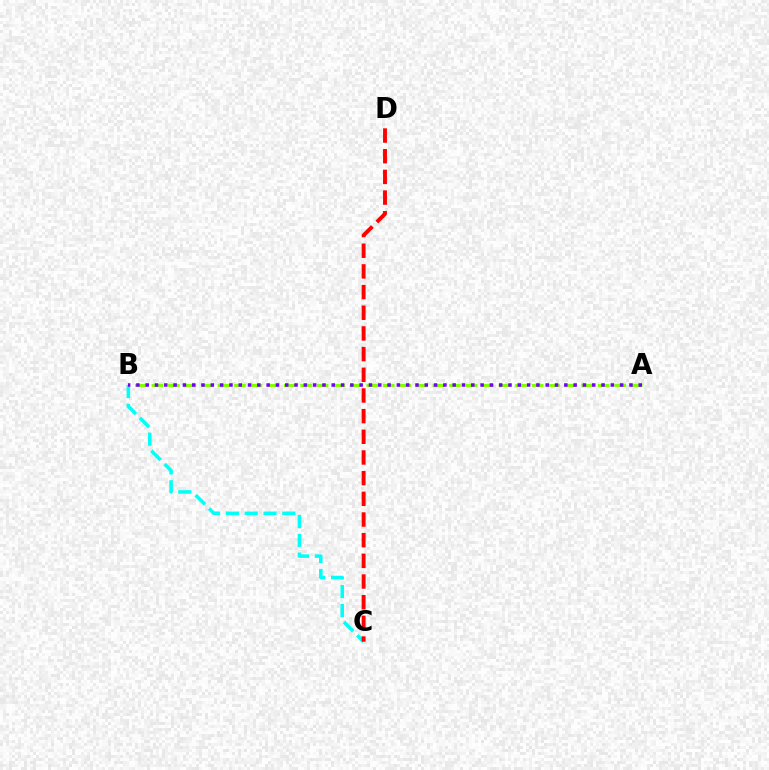{('B', 'C'): [{'color': '#00fff6', 'line_style': 'dashed', 'thickness': 2.56}], ('A', 'B'): [{'color': '#84ff00', 'line_style': 'dashed', 'thickness': 2.25}, {'color': '#7200ff', 'line_style': 'dotted', 'thickness': 2.53}], ('C', 'D'): [{'color': '#ff0000', 'line_style': 'dashed', 'thickness': 2.81}]}